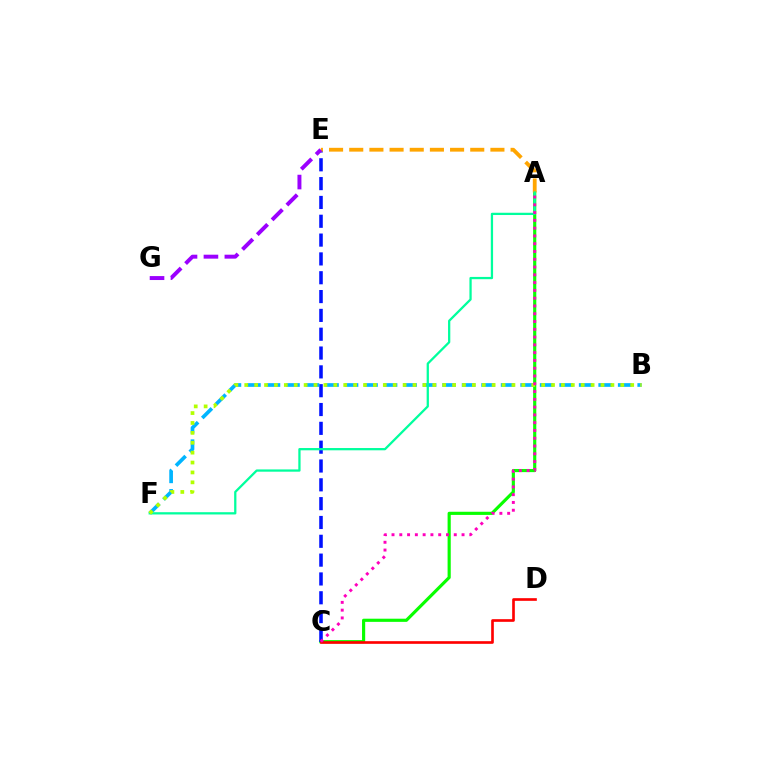{('A', 'C'): [{'color': '#08ff00', 'line_style': 'solid', 'thickness': 2.27}, {'color': '#ff00bd', 'line_style': 'dotted', 'thickness': 2.11}], ('C', 'E'): [{'color': '#0010ff', 'line_style': 'dashed', 'thickness': 2.56}], ('B', 'F'): [{'color': '#00b5ff', 'line_style': 'dashed', 'thickness': 2.65}, {'color': '#b3ff00', 'line_style': 'dotted', 'thickness': 2.69}], ('A', 'E'): [{'color': '#ffa500', 'line_style': 'dashed', 'thickness': 2.74}], ('A', 'F'): [{'color': '#00ff9d', 'line_style': 'solid', 'thickness': 1.63}], ('C', 'D'): [{'color': '#ff0000', 'line_style': 'solid', 'thickness': 1.91}], ('E', 'G'): [{'color': '#9b00ff', 'line_style': 'dashed', 'thickness': 2.84}]}